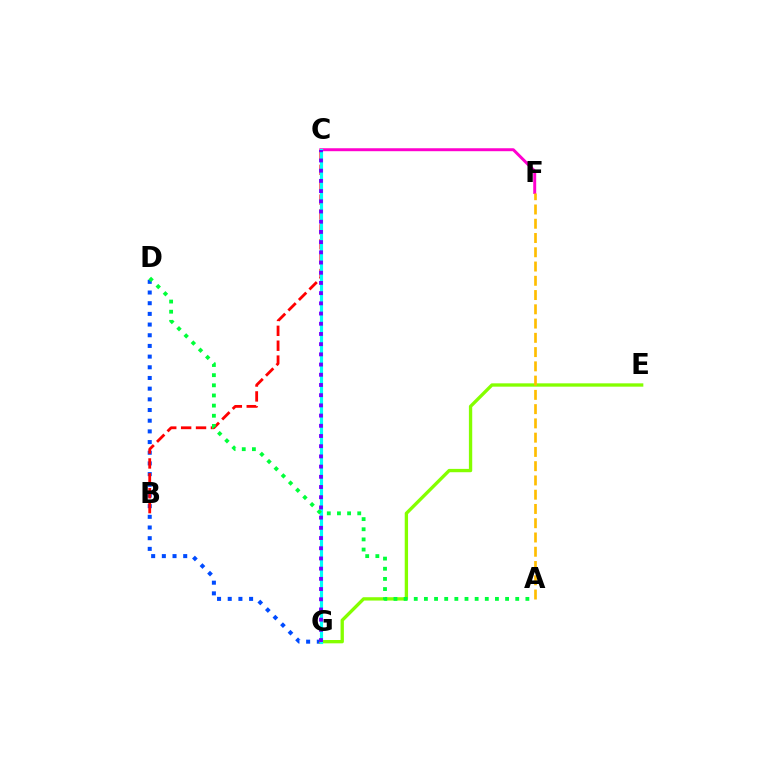{('D', 'G'): [{'color': '#004bff', 'line_style': 'dotted', 'thickness': 2.9}], ('C', 'F'): [{'color': '#ff00cf', 'line_style': 'solid', 'thickness': 2.13}], ('E', 'G'): [{'color': '#84ff00', 'line_style': 'solid', 'thickness': 2.4}], ('B', 'C'): [{'color': '#ff0000', 'line_style': 'dashed', 'thickness': 2.02}], ('C', 'G'): [{'color': '#00fff6', 'line_style': 'solid', 'thickness': 2.27}, {'color': '#7200ff', 'line_style': 'dotted', 'thickness': 2.77}], ('A', 'D'): [{'color': '#00ff39', 'line_style': 'dotted', 'thickness': 2.76}], ('A', 'F'): [{'color': '#ffbd00', 'line_style': 'dashed', 'thickness': 1.94}]}